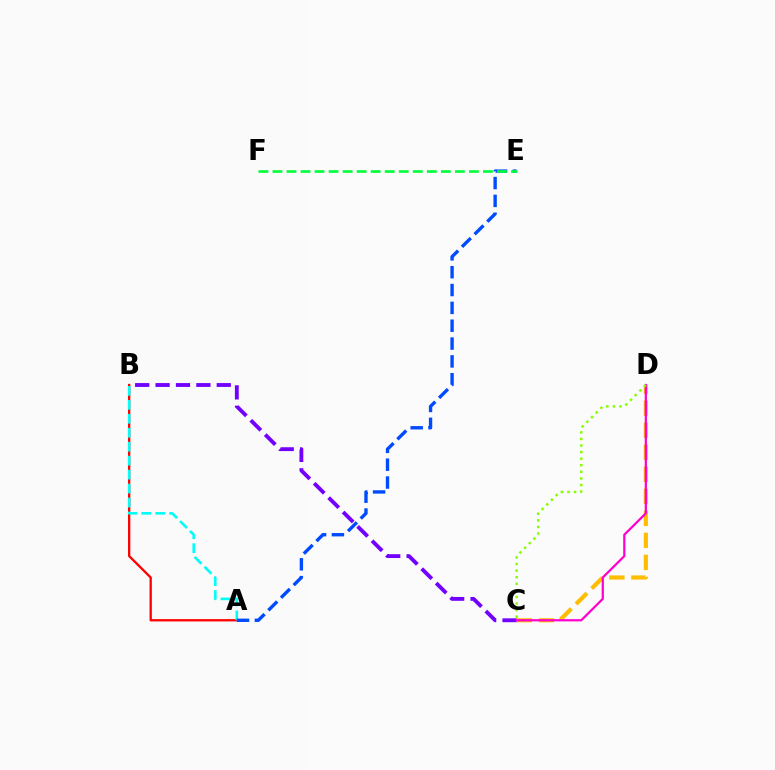{('C', 'D'): [{'color': '#ffbd00', 'line_style': 'dashed', 'thickness': 2.99}, {'color': '#ff00cf', 'line_style': 'solid', 'thickness': 1.6}, {'color': '#84ff00', 'line_style': 'dotted', 'thickness': 1.79}], ('A', 'B'): [{'color': '#ff0000', 'line_style': 'solid', 'thickness': 1.66}, {'color': '#00fff6', 'line_style': 'dashed', 'thickness': 1.9}], ('B', 'C'): [{'color': '#7200ff', 'line_style': 'dashed', 'thickness': 2.77}], ('A', 'E'): [{'color': '#004bff', 'line_style': 'dashed', 'thickness': 2.42}], ('E', 'F'): [{'color': '#00ff39', 'line_style': 'dashed', 'thickness': 1.91}]}